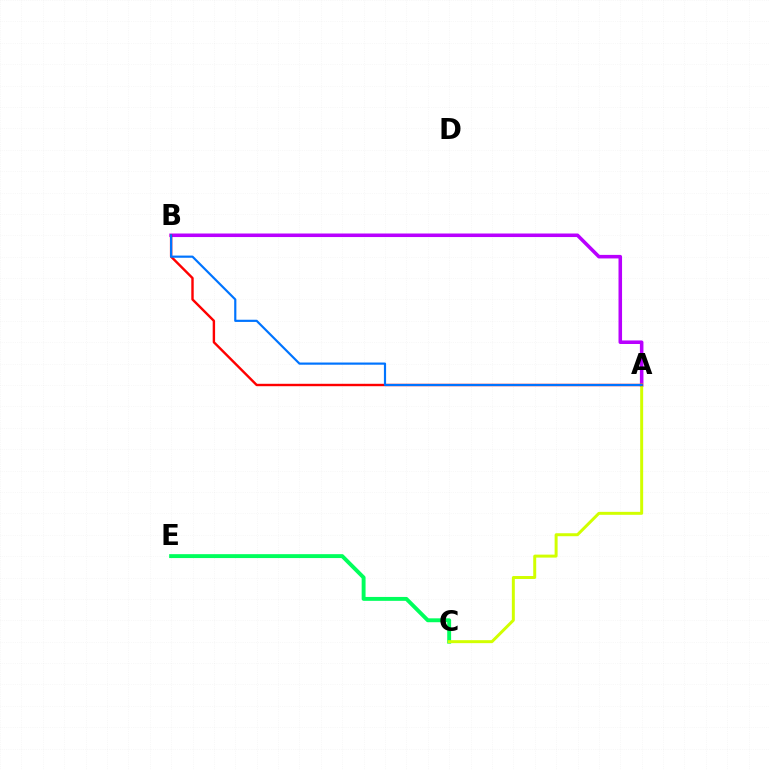{('C', 'E'): [{'color': '#00ff5c', 'line_style': 'solid', 'thickness': 2.81}], ('A', 'B'): [{'color': '#b900ff', 'line_style': 'solid', 'thickness': 2.56}, {'color': '#ff0000', 'line_style': 'solid', 'thickness': 1.73}, {'color': '#0074ff', 'line_style': 'solid', 'thickness': 1.57}], ('A', 'C'): [{'color': '#d1ff00', 'line_style': 'solid', 'thickness': 2.14}]}